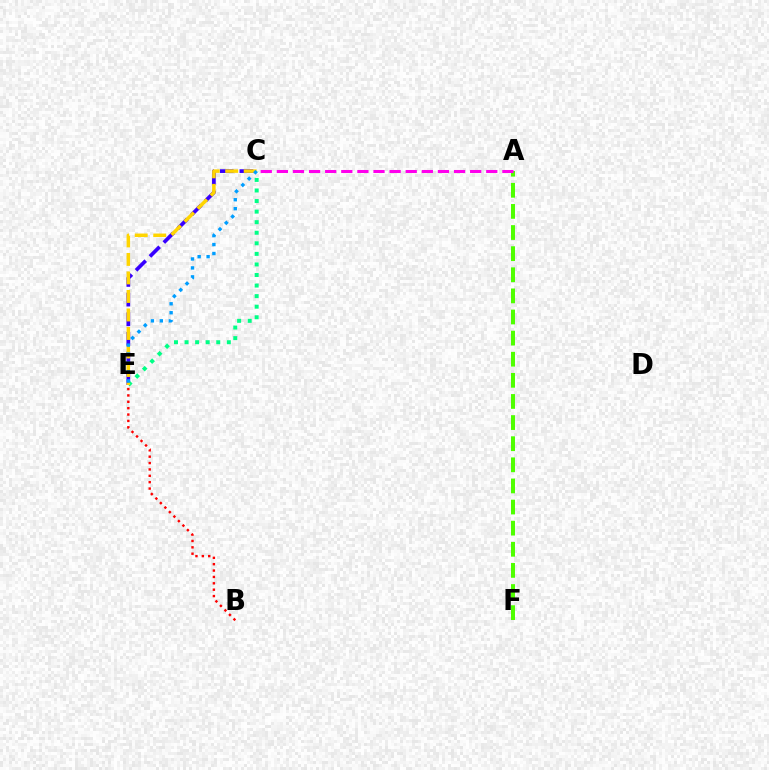{('C', 'E'): [{'color': '#3700ff', 'line_style': 'dashed', 'thickness': 2.67}, {'color': '#00ff86', 'line_style': 'dotted', 'thickness': 2.87}, {'color': '#ffd500', 'line_style': 'dashed', 'thickness': 2.51}, {'color': '#009eff', 'line_style': 'dotted', 'thickness': 2.43}], ('A', 'F'): [{'color': '#4fff00', 'line_style': 'dashed', 'thickness': 2.87}], ('B', 'E'): [{'color': '#ff0000', 'line_style': 'dotted', 'thickness': 1.73}], ('A', 'C'): [{'color': '#ff00ed', 'line_style': 'dashed', 'thickness': 2.19}]}